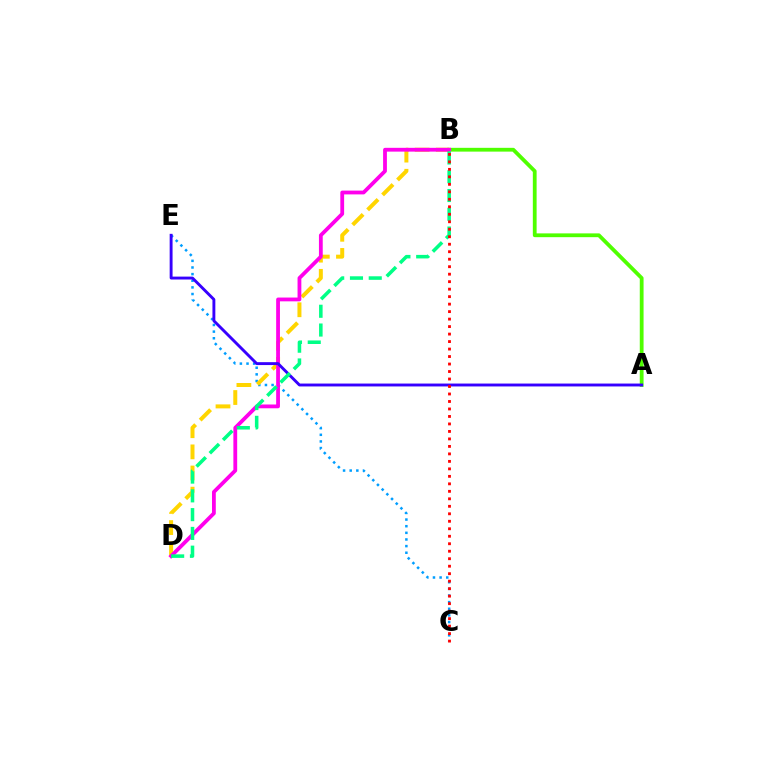{('C', 'E'): [{'color': '#009eff', 'line_style': 'dotted', 'thickness': 1.8}], ('B', 'D'): [{'color': '#ffd500', 'line_style': 'dashed', 'thickness': 2.87}, {'color': '#ff00ed', 'line_style': 'solid', 'thickness': 2.73}, {'color': '#00ff86', 'line_style': 'dashed', 'thickness': 2.55}], ('A', 'B'): [{'color': '#4fff00', 'line_style': 'solid', 'thickness': 2.73}], ('A', 'E'): [{'color': '#3700ff', 'line_style': 'solid', 'thickness': 2.08}], ('B', 'C'): [{'color': '#ff0000', 'line_style': 'dotted', 'thickness': 2.03}]}